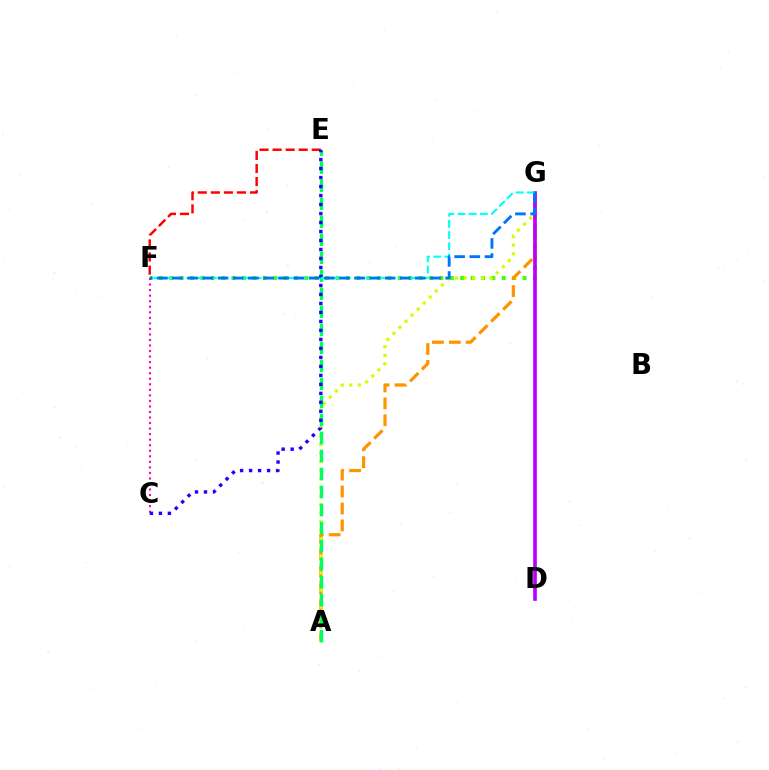{('F', 'G'): [{'color': '#3dff00', 'line_style': 'dotted', 'thickness': 2.82}, {'color': '#00fff6', 'line_style': 'dashed', 'thickness': 1.52}, {'color': '#0074ff', 'line_style': 'dashed', 'thickness': 2.06}], ('E', 'F'): [{'color': '#ff0000', 'line_style': 'dashed', 'thickness': 1.77}], ('A', 'G'): [{'color': '#ff9400', 'line_style': 'dashed', 'thickness': 2.3}, {'color': '#d1ff00', 'line_style': 'dotted', 'thickness': 2.33}], ('C', 'F'): [{'color': '#ff00ac', 'line_style': 'dotted', 'thickness': 1.51}], ('D', 'G'): [{'color': '#b900ff', 'line_style': 'solid', 'thickness': 2.63}], ('A', 'E'): [{'color': '#00ff5c', 'line_style': 'dashed', 'thickness': 2.45}], ('C', 'E'): [{'color': '#2500ff', 'line_style': 'dotted', 'thickness': 2.44}]}